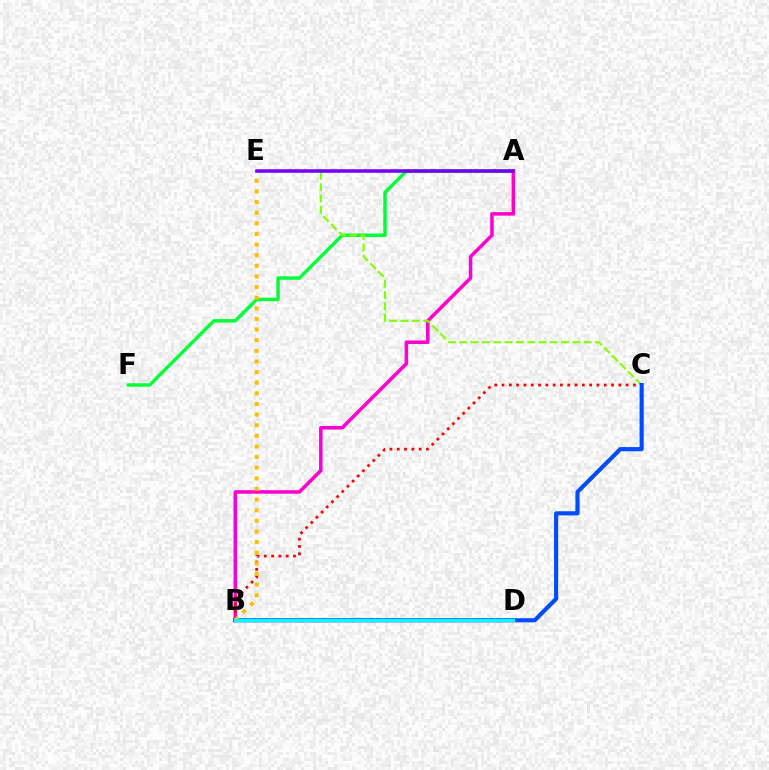{('A', 'F'): [{'color': '#00ff39', 'line_style': 'solid', 'thickness': 2.5}], ('A', 'B'): [{'color': '#ff00cf', 'line_style': 'solid', 'thickness': 2.54}], ('B', 'C'): [{'color': '#ff0000', 'line_style': 'dotted', 'thickness': 1.98}, {'color': '#004bff', 'line_style': 'solid', 'thickness': 2.98}], ('C', 'E'): [{'color': '#84ff00', 'line_style': 'dashed', 'thickness': 1.54}], ('B', 'E'): [{'color': '#ffbd00', 'line_style': 'dotted', 'thickness': 2.89}], ('B', 'D'): [{'color': '#00fff6', 'line_style': 'solid', 'thickness': 2.31}], ('A', 'E'): [{'color': '#7200ff', 'line_style': 'solid', 'thickness': 2.55}]}